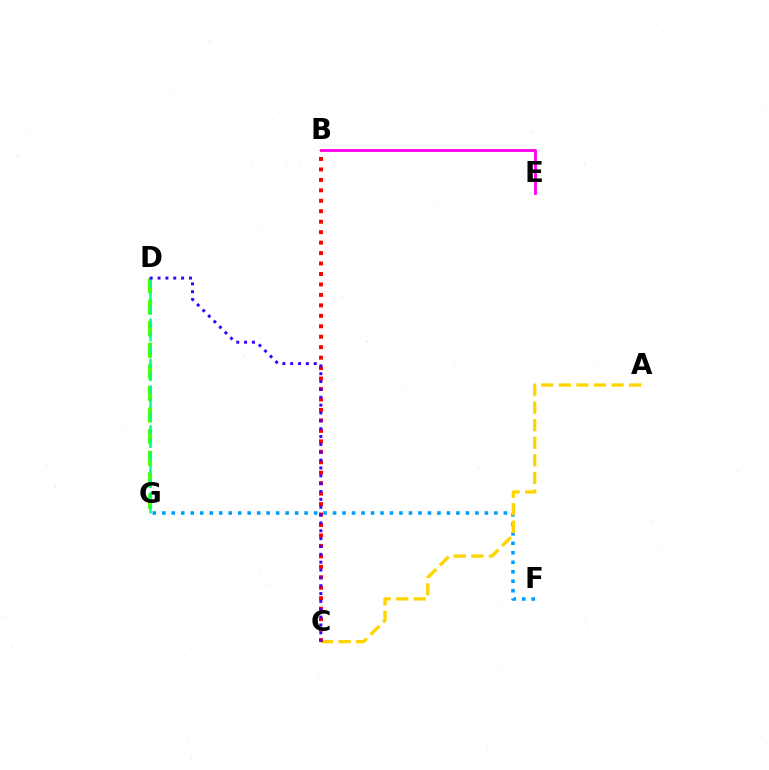{('F', 'G'): [{'color': '#009eff', 'line_style': 'dotted', 'thickness': 2.58}], ('D', 'G'): [{'color': '#4fff00', 'line_style': 'dashed', 'thickness': 2.93}, {'color': '#00ff86', 'line_style': 'dashed', 'thickness': 1.81}], ('B', 'E'): [{'color': '#ff00ed', 'line_style': 'solid', 'thickness': 2.04}], ('A', 'C'): [{'color': '#ffd500', 'line_style': 'dashed', 'thickness': 2.39}], ('B', 'C'): [{'color': '#ff0000', 'line_style': 'dotted', 'thickness': 2.84}], ('C', 'D'): [{'color': '#3700ff', 'line_style': 'dotted', 'thickness': 2.13}]}